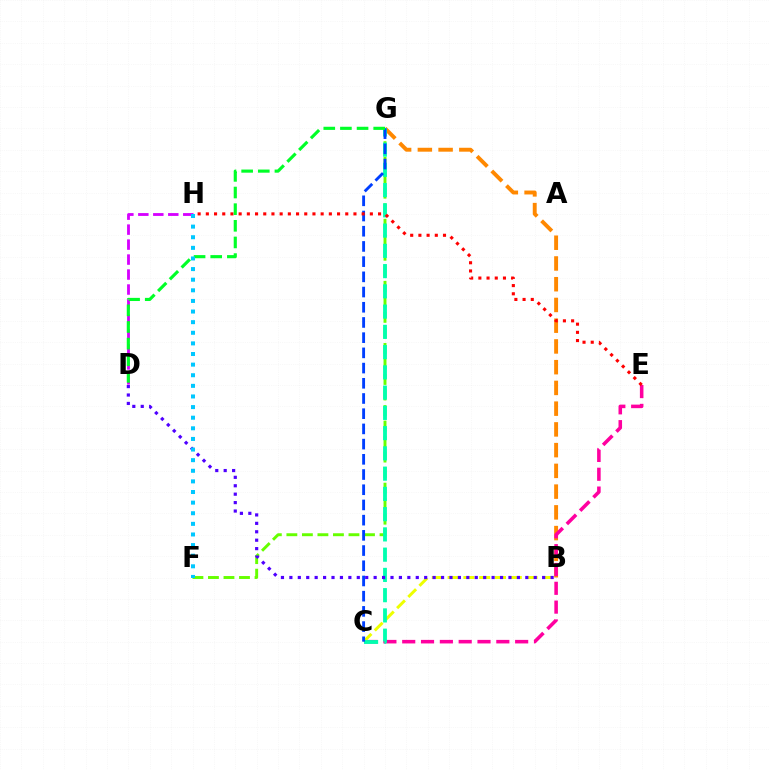{('B', 'G'): [{'color': '#ff8800', 'line_style': 'dashed', 'thickness': 2.82}], ('C', 'E'): [{'color': '#ff00a0', 'line_style': 'dashed', 'thickness': 2.56}], ('B', 'C'): [{'color': '#eeff00', 'line_style': 'dashed', 'thickness': 2.15}], ('D', 'H'): [{'color': '#d600ff', 'line_style': 'dashed', 'thickness': 2.03}], ('F', 'G'): [{'color': '#66ff00', 'line_style': 'dashed', 'thickness': 2.11}], ('C', 'G'): [{'color': '#00ffaf', 'line_style': 'dashed', 'thickness': 2.75}, {'color': '#003fff', 'line_style': 'dashed', 'thickness': 2.07}], ('E', 'H'): [{'color': '#ff0000', 'line_style': 'dotted', 'thickness': 2.23}], ('B', 'D'): [{'color': '#4f00ff', 'line_style': 'dotted', 'thickness': 2.29}], ('D', 'G'): [{'color': '#00ff27', 'line_style': 'dashed', 'thickness': 2.26}], ('F', 'H'): [{'color': '#00c7ff', 'line_style': 'dotted', 'thickness': 2.88}]}